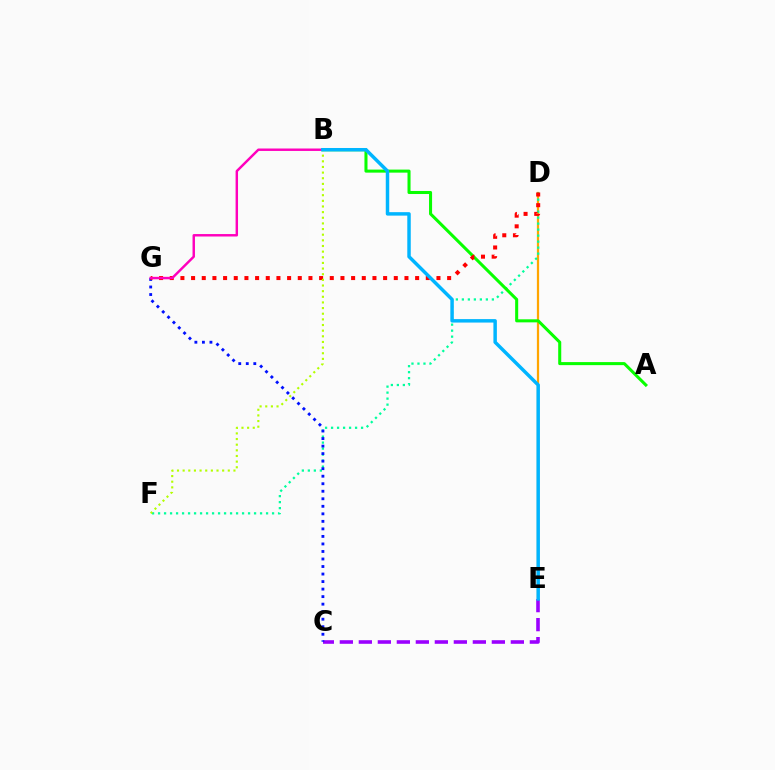{('D', 'E'): [{'color': '#ffa500', 'line_style': 'solid', 'thickness': 1.62}], ('D', 'F'): [{'color': '#00ff9d', 'line_style': 'dotted', 'thickness': 1.63}], ('C', 'E'): [{'color': '#9b00ff', 'line_style': 'dashed', 'thickness': 2.58}], ('C', 'G'): [{'color': '#0010ff', 'line_style': 'dotted', 'thickness': 2.04}], ('A', 'B'): [{'color': '#08ff00', 'line_style': 'solid', 'thickness': 2.19}], ('D', 'G'): [{'color': '#ff0000', 'line_style': 'dotted', 'thickness': 2.9}], ('B', 'F'): [{'color': '#b3ff00', 'line_style': 'dotted', 'thickness': 1.53}], ('B', 'G'): [{'color': '#ff00bd', 'line_style': 'solid', 'thickness': 1.76}], ('B', 'E'): [{'color': '#00b5ff', 'line_style': 'solid', 'thickness': 2.49}]}